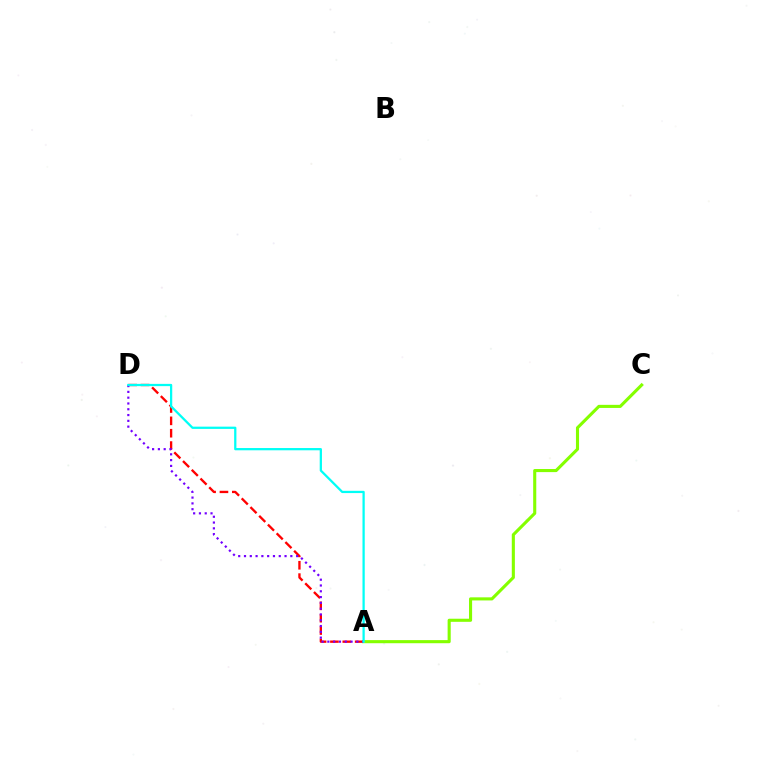{('A', 'C'): [{'color': '#84ff00', 'line_style': 'solid', 'thickness': 2.23}], ('A', 'D'): [{'color': '#ff0000', 'line_style': 'dashed', 'thickness': 1.68}, {'color': '#7200ff', 'line_style': 'dotted', 'thickness': 1.57}, {'color': '#00fff6', 'line_style': 'solid', 'thickness': 1.63}]}